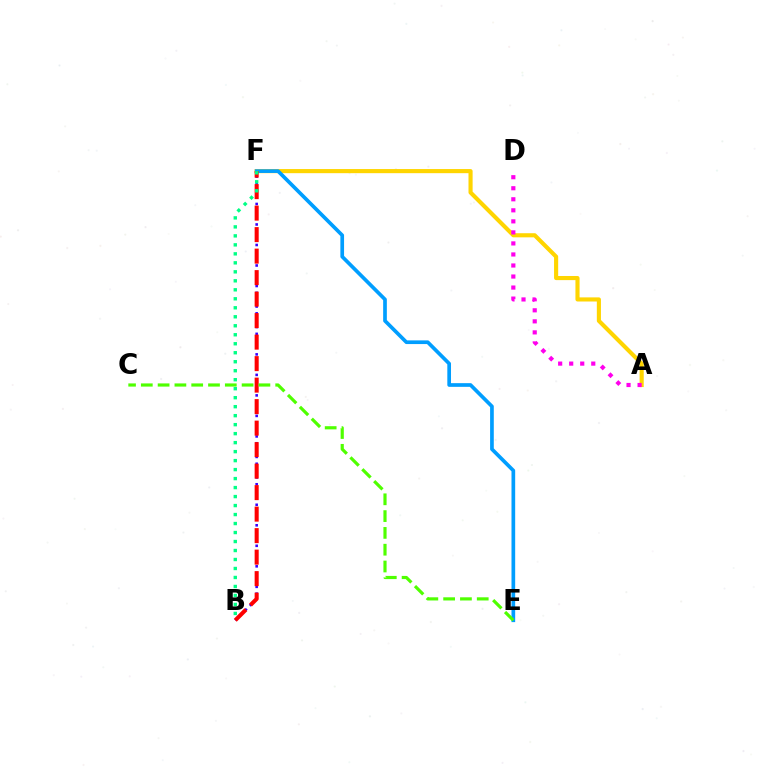{('B', 'F'): [{'color': '#3700ff', 'line_style': 'dotted', 'thickness': 1.86}, {'color': '#ff0000', 'line_style': 'dashed', 'thickness': 2.92}, {'color': '#00ff86', 'line_style': 'dotted', 'thickness': 2.44}], ('A', 'F'): [{'color': '#ffd500', 'line_style': 'solid', 'thickness': 2.97}], ('E', 'F'): [{'color': '#009eff', 'line_style': 'solid', 'thickness': 2.65}], ('A', 'D'): [{'color': '#ff00ed', 'line_style': 'dotted', 'thickness': 3.0}], ('C', 'E'): [{'color': '#4fff00', 'line_style': 'dashed', 'thickness': 2.28}]}